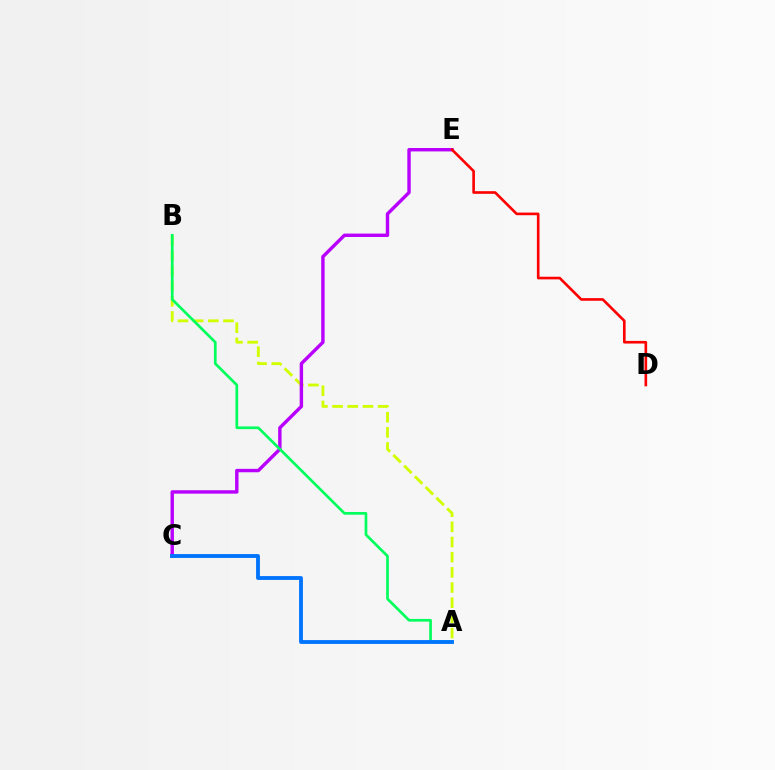{('A', 'B'): [{'color': '#d1ff00', 'line_style': 'dashed', 'thickness': 2.06}, {'color': '#00ff5c', 'line_style': 'solid', 'thickness': 1.94}], ('C', 'E'): [{'color': '#b900ff', 'line_style': 'solid', 'thickness': 2.46}], ('D', 'E'): [{'color': '#ff0000', 'line_style': 'solid', 'thickness': 1.9}], ('A', 'C'): [{'color': '#0074ff', 'line_style': 'solid', 'thickness': 2.77}]}